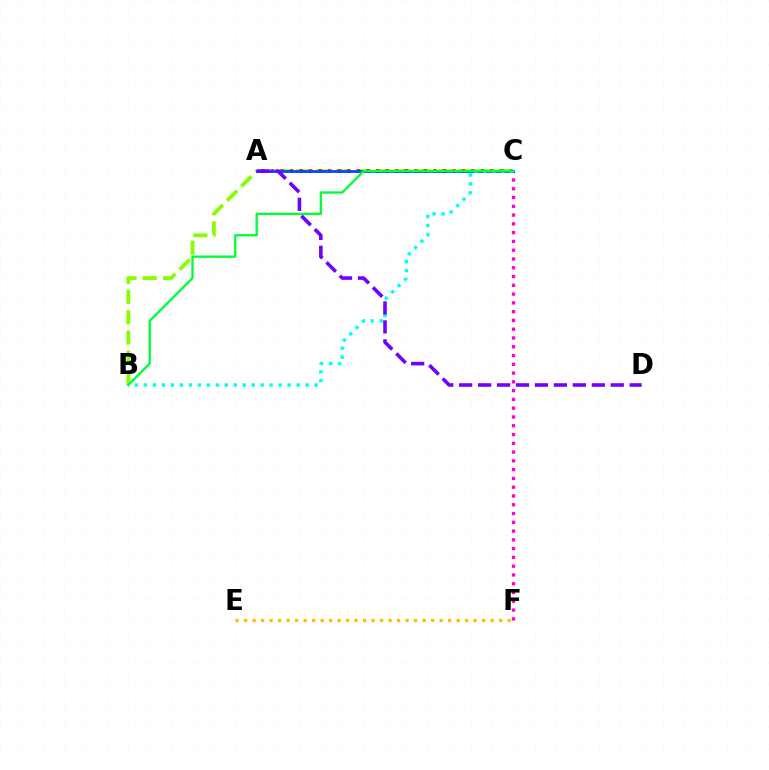{('B', 'C'): [{'color': '#84ff00', 'line_style': 'dashed', 'thickness': 2.75}, {'color': '#00fff6', 'line_style': 'dotted', 'thickness': 2.44}, {'color': '#00ff39', 'line_style': 'solid', 'thickness': 1.69}], ('A', 'C'): [{'color': '#ff0000', 'line_style': 'dotted', 'thickness': 2.59}, {'color': '#004bff', 'line_style': 'solid', 'thickness': 2.0}], ('E', 'F'): [{'color': '#ffbd00', 'line_style': 'dotted', 'thickness': 2.31}], ('C', 'F'): [{'color': '#ff00cf', 'line_style': 'dotted', 'thickness': 2.38}], ('A', 'D'): [{'color': '#7200ff', 'line_style': 'dashed', 'thickness': 2.57}]}